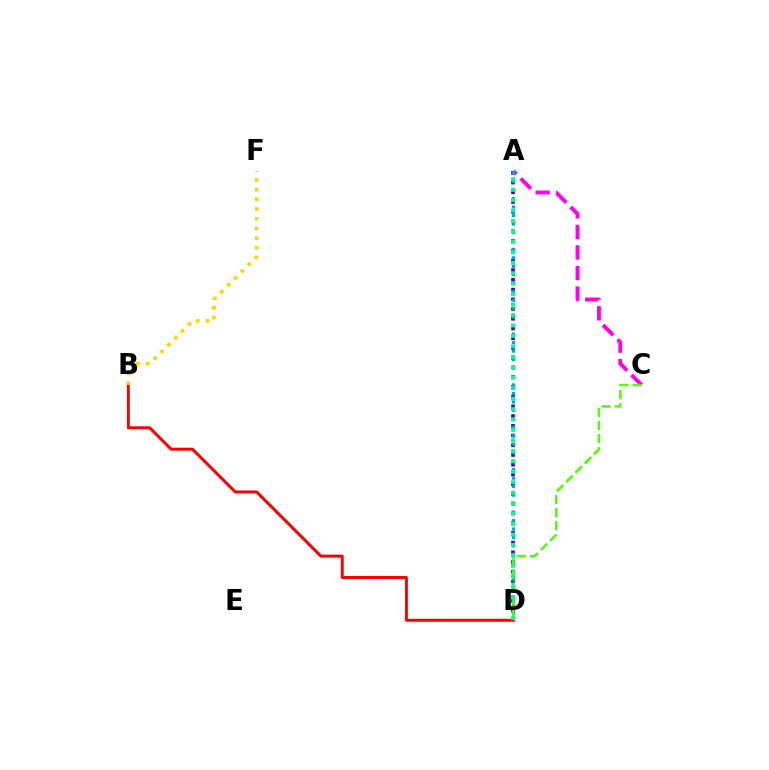{('B', 'D'): [{'color': '#ff0000', 'line_style': 'solid', 'thickness': 2.15}], ('A', 'D'): [{'color': '#3700ff', 'line_style': 'dotted', 'thickness': 2.64}, {'color': '#009eff', 'line_style': 'dotted', 'thickness': 2.3}, {'color': '#00ff86', 'line_style': 'dotted', 'thickness': 2.84}], ('A', 'C'): [{'color': '#ff00ed', 'line_style': 'dashed', 'thickness': 2.79}], ('B', 'F'): [{'color': '#ffd500', 'line_style': 'dotted', 'thickness': 2.64}], ('C', 'D'): [{'color': '#4fff00', 'line_style': 'dashed', 'thickness': 1.78}]}